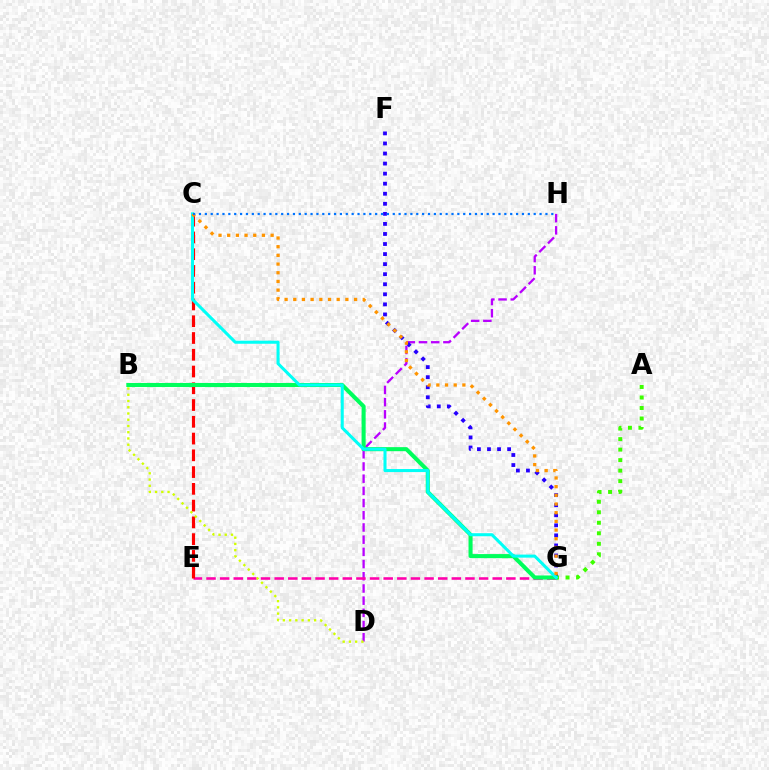{('A', 'G'): [{'color': '#3dff00', 'line_style': 'dotted', 'thickness': 2.85}], ('D', 'H'): [{'color': '#b900ff', 'line_style': 'dashed', 'thickness': 1.66}], ('E', 'G'): [{'color': '#ff00ac', 'line_style': 'dashed', 'thickness': 1.85}], ('C', 'E'): [{'color': '#ff0000', 'line_style': 'dashed', 'thickness': 2.28}], ('F', 'G'): [{'color': '#2500ff', 'line_style': 'dotted', 'thickness': 2.73}], ('B', 'D'): [{'color': '#d1ff00', 'line_style': 'dotted', 'thickness': 1.7}], ('B', 'G'): [{'color': '#00ff5c', 'line_style': 'solid', 'thickness': 2.92}], ('C', 'G'): [{'color': '#00fff6', 'line_style': 'solid', 'thickness': 2.2}, {'color': '#ff9400', 'line_style': 'dotted', 'thickness': 2.36}], ('C', 'H'): [{'color': '#0074ff', 'line_style': 'dotted', 'thickness': 1.6}]}